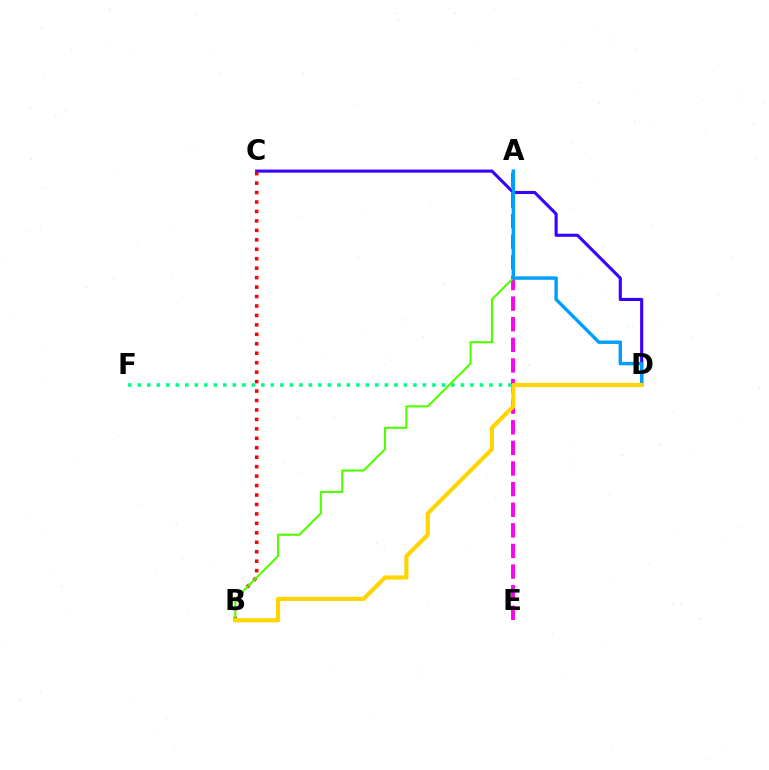{('D', 'F'): [{'color': '#00ff86', 'line_style': 'dotted', 'thickness': 2.58}], ('C', 'D'): [{'color': '#3700ff', 'line_style': 'solid', 'thickness': 2.23}], ('A', 'E'): [{'color': '#ff00ed', 'line_style': 'dashed', 'thickness': 2.8}], ('B', 'C'): [{'color': '#ff0000', 'line_style': 'dotted', 'thickness': 2.57}], ('A', 'B'): [{'color': '#4fff00', 'line_style': 'solid', 'thickness': 1.51}], ('A', 'D'): [{'color': '#009eff', 'line_style': 'solid', 'thickness': 2.46}], ('B', 'D'): [{'color': '#ffd500', 'line_style': 'solid', 'thickness': 3.0}]}